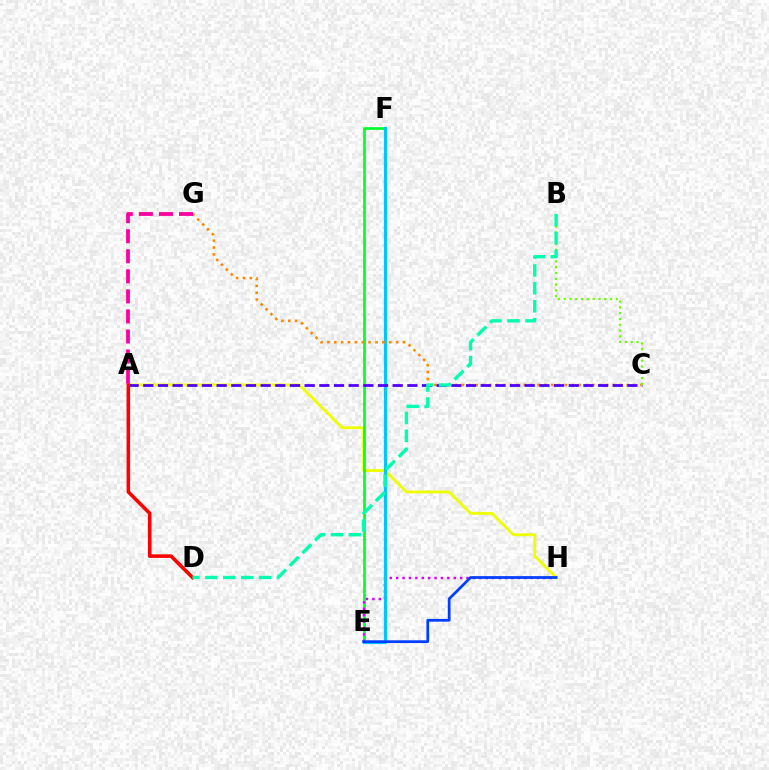{('A', 'H'): [{'color': '#eeff00', 'line_style': 'solid', 'thickness': 2.07}], ('E', 'F'): [{'color': '#00ff27', 'line_style': 'solid', 'thickness': 1.91}, {'color': '#00c7ff', 'line_style': 'solid', 'thickness': 2.31}], ('E', 'H'): [{'color': '#d600ff', 'line_style': 'dotted', 'thickness': 1.74}, {'color': '#003fff', 'line_style': 'solid', 'thickness': 1.98}], ('C', 'G'): [{'color': '#ff8800', 'line_style': 'dotted', 'thickness': 1.87}], ('A', 'C'): [{'color': '#4f00ff', 'line_style': 'dashed', 'thickness': 1.99}], ('B', 'C'): [{'color': '#66ff00', 'line_style': 'dotted', 'thickness': 1.57}], ('A', 'D'): [{'color': '#ff0000', 'line_style': 'solid', 'thickness': 2.56}], ('B', 'D'): [{'color': '#00ffaf', 'line_style': 'dashed', 'thickness': 2.43}], ('A', 'G'): [{'color': '#ff00a0', 'line_style': 'dashed', 'thickness': 2.72}]}